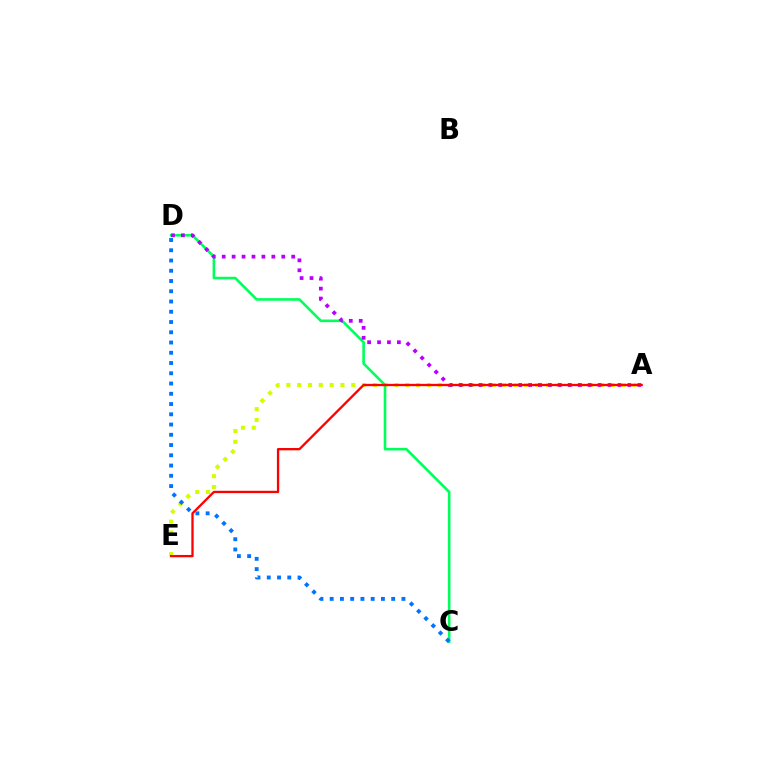{('A', 'E'): [{'color': '#d1ff00', 'line_style': 'dotted', 'thickness': 2.94}, {'color': '#ff0000', 'line_style': 'solid', 'thickness': 1.67}], ('C', 'D'): [{'color': '#00ff5c', 'line_style': 'solid', 'thickness': 1.88}, {'color': '#0074ff', 'line_style': 'dotted', 'thickness': 2.79}], ('A', 'D'): [{'color': '#b900ff', 'line_style': 'dotted', 'thickness': 2.7}]}